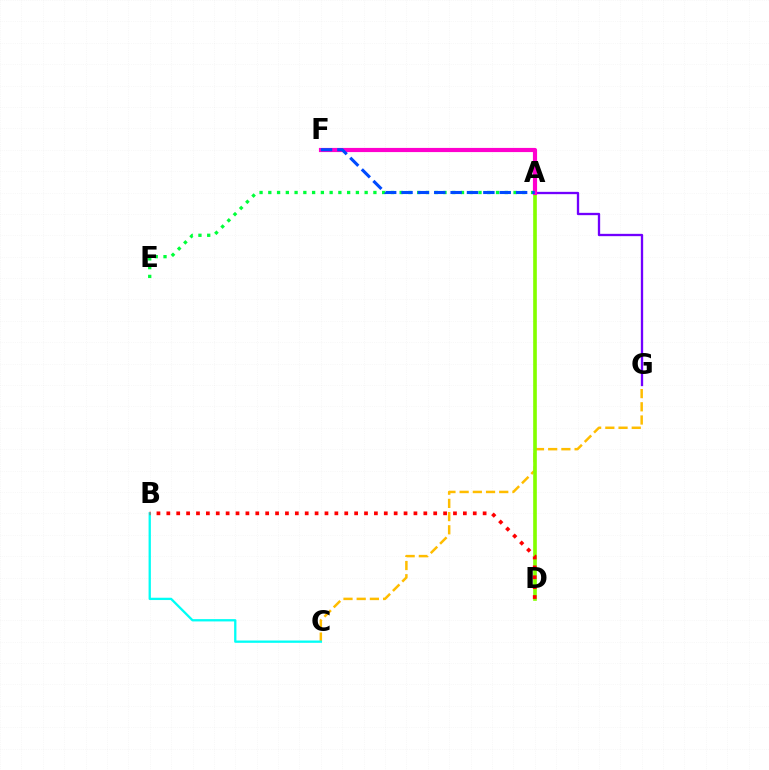{('C', 'G'): [{'color': '#ffbd00', 'line_style': 'dashed', 'thickness': 1.79}], ('B', 'C'): [{'color': '#00fff6', 'line_style': 'solid', 'thickness': 1.66}], ('A', 'D'): [{'color': '#84ff00', 'line_style': 'solid', 'thickness': 2.63}], ('B', 'D'): [{'color': '#ff0000', 'line_style': 'dotted', 'thickness': 2.69}], ('A', 'G'): [{'color': '#7200ff', 'line_style': 'solid', 'thickness': 1.67}], ('A', 'F'): [{'color': '#ff00cf', 'line_style': 'solid', 'thickness': 3.0}, {'color': '#004bff', 'line_style': 'dashed', 'thickness': 2.22}], ('A', 'E'): [{'color': '#00ff39', 'line_style': 'dotted', 'thickness': 2.38}]}